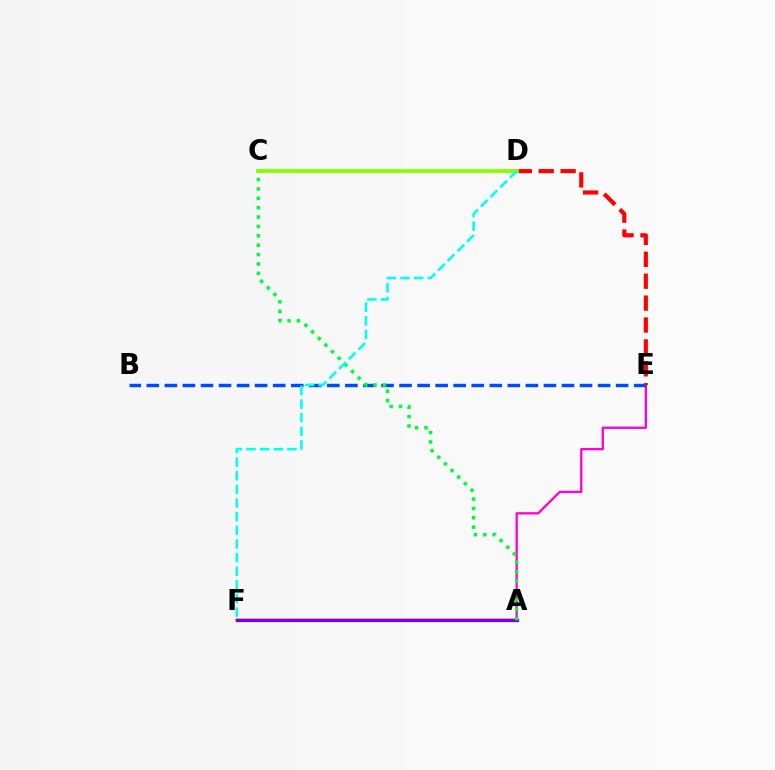{('A', 'E'): [{'color': '#ff00cf', 'line_style': 'solid', 'thickness': 1.66}], ('A', 'F'): [{'color': '#ffbd00', 'line_style': 'solid', 'thickness': 2.52}, {'color': '#7200ff', 'line_style': 'solid', 'thickness': 2.35}], ('B', 'E'): [{'color': '#004bff', 'line_style': 'dashed', 'thickness': 2.45}], ('A', 'C'): [{'color': '#00ff39', 'line_style': 'dotted', 'thickness': 2.55}], ('D', 'E'): [{'color': '#ff0000', 'line_style': 'dashed', 'thickness': 2.98}], ('C', 'D'): [{'color': '#84ff00', 'line_style': 'solid', 'thickness': 2.71}], ('D', 'F'): [{'color': '#00fff6', 'line_style': 'dashed', 'thickness': 1.85}]}